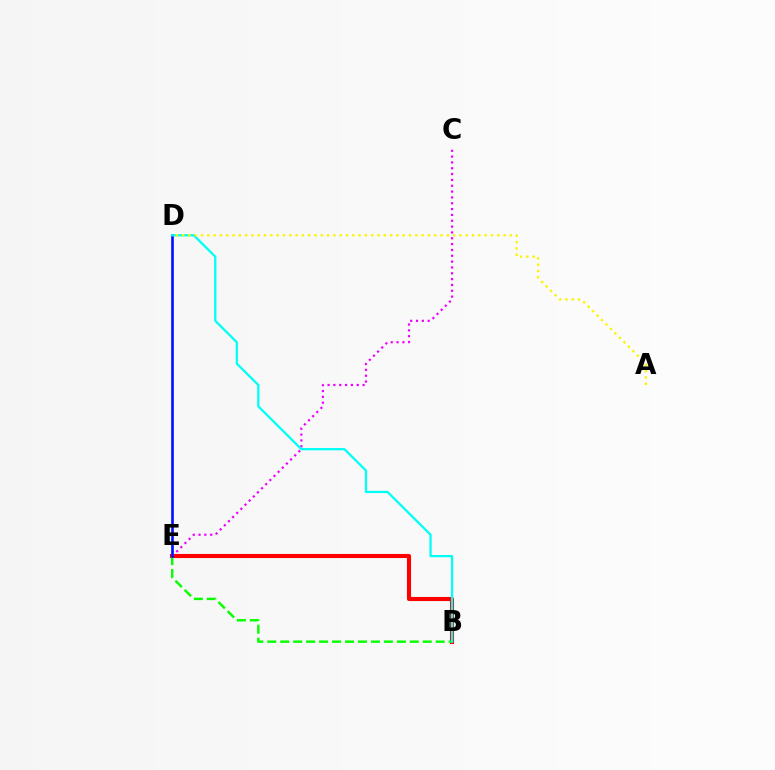{('B', 'E'): [{'color': '#ff0000', 'line_style': 'solid', 'thickness': 2.95}, {'color': '#08ff00', 'line_style': 'dashed', 'thickness': 1.76}], ('C', 'E'): [{'color': '#ee00ff', 'line_style': 'dotted', 'thickness': 1.59}], ('D', 'E'): [{'color': '#0010ff', 'line_style': 'solid', 'thickness': 1.9}], ('B', 'D'): [{'color': '#00fff6', 'line_style': 'solid', 'thickness': 1.63}], ('A', 'D'): [{'color': '#fcf500', 'line_style': 'dotted', 'thickness': 1.71}]}